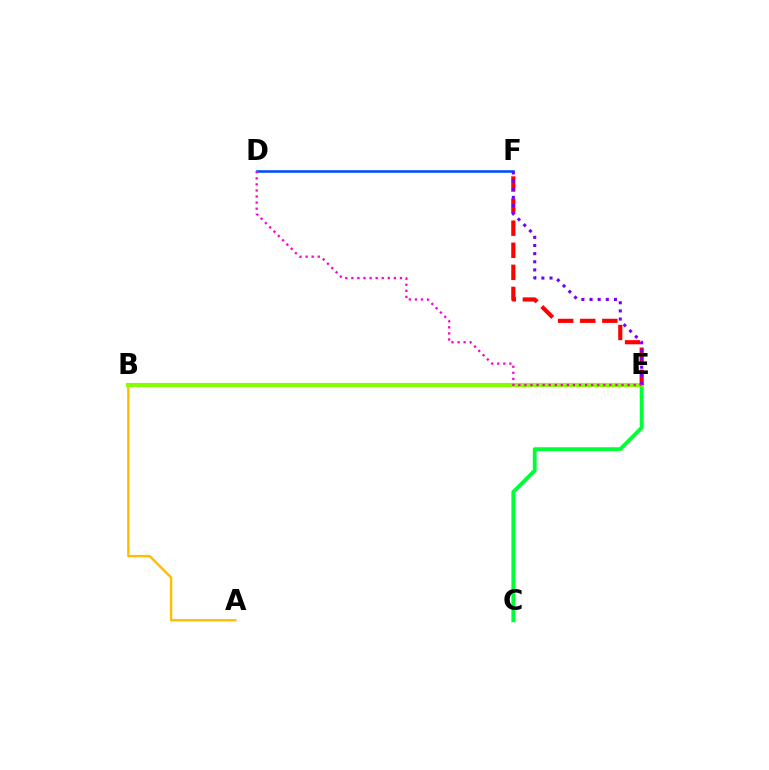{('C', 'E'): [{'color': '#00ff39', 'line_style': 'solid', 'thickness': 2.77}], ('D', 'F'): [{'color': '#004bff', 'line_style': 'solid', 'thickness': 1.84}], ('B', 'E'): [{'color': '#00fff6', 'line_style': 'solid', 'thickness': 1.97}, {'color': '#84ff00', 'line_style': 'solid', 'thickness': 2.98}], ('A', 'B'): [{'color': '#ffbd00', 'line_style': 'solid', 'thickness': 1.73}], ('E', 'F'): [{'color': '#ff0000', 'line_style': 'dashed', 'thickness': 3.0}, {'color': '#7200ff', 'line_style': 'dotted', 'thickness': 2.21}], ('D', 'E'): [{'color': '#ff00cf', 'line_style': 'dotted', 'thickness': 1.65}]}